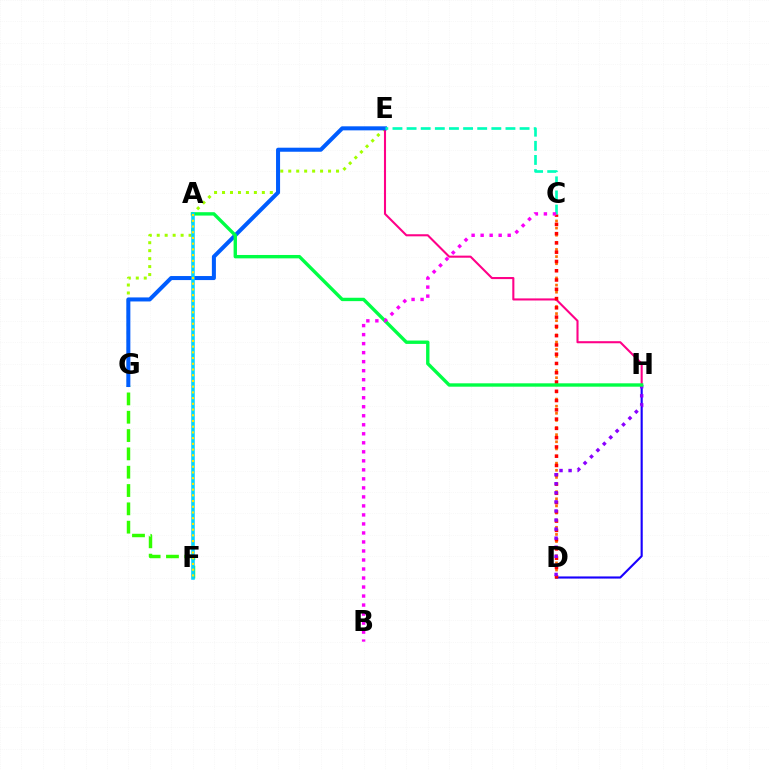{('C', 'D'): [{'color': '#ff7000', 'line_style': 'dotted', 'thickness': 1.94}, {'color': '#ff0000', 'line_style': 'dotted', 'thickness': 2.52}], ('E', 'G'): [{'color': '#a2ff00', 'line_style': 'dotted', 'thickness': 2.16}, {'color': '#005dff', 'line_style': 'solid', 'thickness': 2.91}], ('D', 'H'): [{'color': '#1900ff', 'line_style': 'solid', 'thickness': 1.54}, {'color': '#8a00ff', 'line_style': 'dotted', 'thickness': 2.46}], ('E', 'H'): [{'color': '#ff0088', 'line_style': 'solid', 'thickness': 1.5}], ('F', 'G'): [{'color': '#31ff00', 'line_style': 'dashed', 'thickness': 2.49}], ('A', 'H'): [{'color': '#00ff45', 'line_style': 'solid', 'thickness': 2.43}], ('A', 'F'): [{'color': '#00d3ff', 'line_style': 'solid', 'thickness': 2.54}, {'color': '#ffe600', 'line_style': 'dotted', 'thickness': 1.55}], ('C', 'E'): [{'color': '#00ffbb', 'line_style': 'dashed', 'thickness': 1.92}], ('B', 'C'): [{'color': '#fa00f9', 'line_style': 'dotted', 'thickness': 2.45}]}